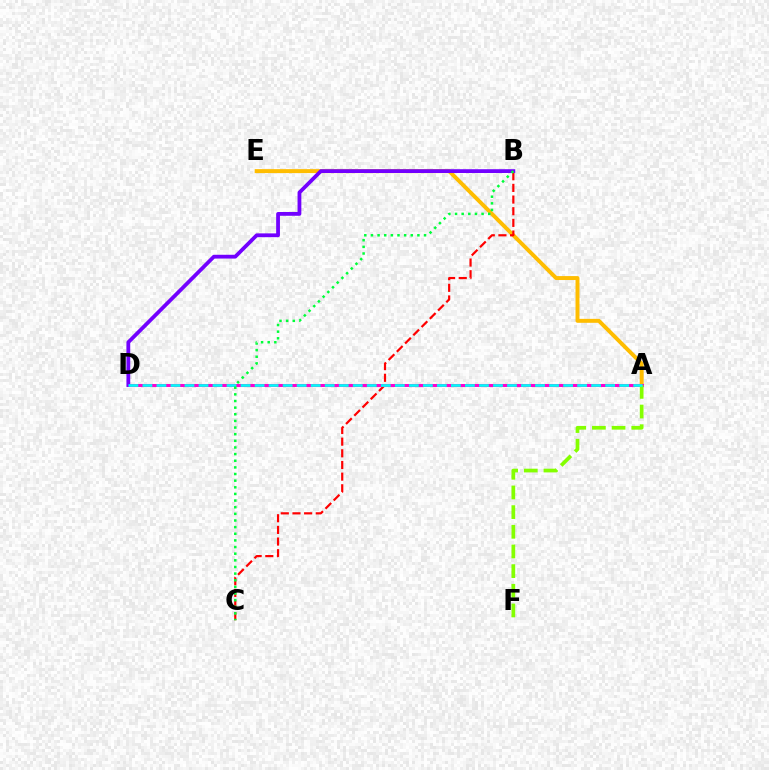{('A', 'E'): [{'color': '#ffbd00', 'line_style': 'solid', 'thickness': 2.84}], ('B', 'C'): [{'color': '#ff0000', 'line_style': 'dashed', 'thickness': 1.58}, {'color': '#00ff39', 'line_style': 'dotted', 'thickness': 1.8}], ('A', 'D'): [{'color': '#004bff', 'line_style': 'dotted', 'thickness': 1.84}, {'color': '#ff00cf', 'line_style': 'solid', 'thickness': 2.19}, {'color': '#00fff6', 'line_style': 'dashed', 'thickness': 1.9}], ('B', 'D'): [{'color': '#7200ff', 'line_style': 'solid', 'thickness': 2.73}], ('A', 'F'): [{'color': '#84ff00', 'line_style': 'dashed', 'thickness': 2.67}]}